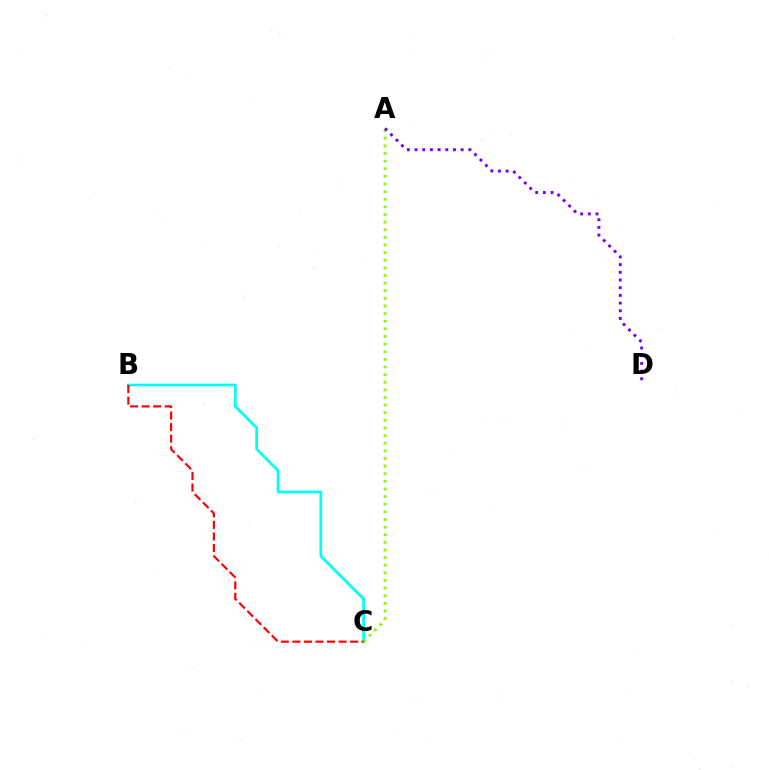{('B', 'C'): [{'color': '#00fff6', 'line_style': 'solid', 'thickness': 1.99}, {'color': '#ff0000', 'line_style': 'dashed', 'thickness': 1.57}], ('A', 'C'): [{'color': '#84ff00', 'line_style': 'dotted', 'thickness': 2.07}], ('A', 'D'): [{'color': '#7200ff', 'line_style': 'dotted', 'thickness': 2.09}]}